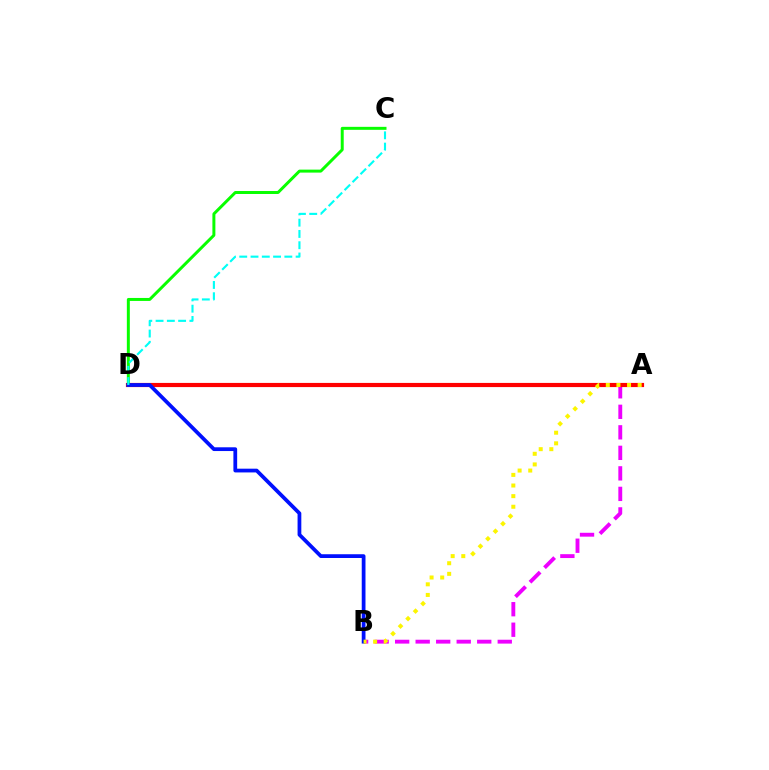{('A', 'B'): [{'color': '#ee00ff', 'line_style': 'dashed', 'thickness': 2.79}, {'color': '#fcf500', 'line_style': 'dotted', 'thickness': 2.89}], ('A', 'D'): [{'color': '#ff0000', 'line_style': 'solid', 'thickness': 3.0}], ('C', 'D'): [{'color': '#08ff00', 'line_style': 'solid', 'thickness': 2.14}, {'color': '#00fff6', 'line_style': 'dashed', 'thickness': 1.53}], ('B', 'D'): [{'color': '#0010ff', 'line_style': 'solid', 'thickness': 2.7}]}